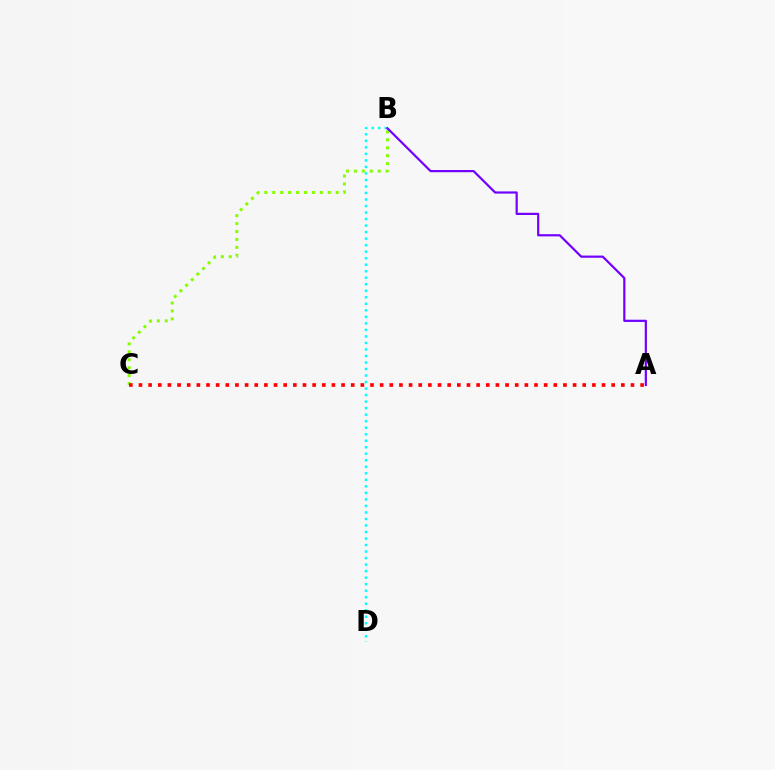{('B', 'C'): [{'color': '#84ff00', 'line_style': 'dotted', 'thickness': 2.15}], ('B', 'D'): [{'color': '#00fff6', 'line_style': 'dotted', 'thickness': 1.77}], ('A', 'C'): [{'color': '#ff0000', 'line_style': 'dotted', 'thickness': 2.62}], ('A', 'B'): [{'color': '#7200ff', 'line_style': 'solid', 'thickness': 1.58}]}